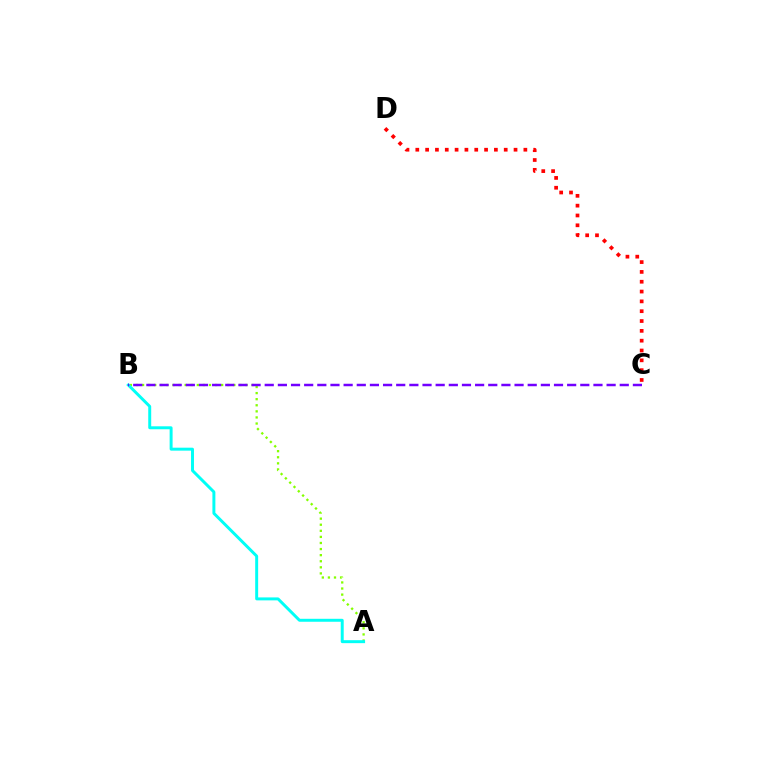{('C', 'D'): [{'color': '#ff0000', 'line_style': 'dotted', 'thickness': 2.67}], ('A', 'B'): [{'color': '#84ff00', 'line_style': 'dotted', 'thickness': 1.65}, {'color': '#00fff6', 'line_style': 'solid', 'thickness': 2.13}], ('B', 'C'): [{'color': '#7200ff', 'line_style': 'dashed', 'thickness': 1.79}]}